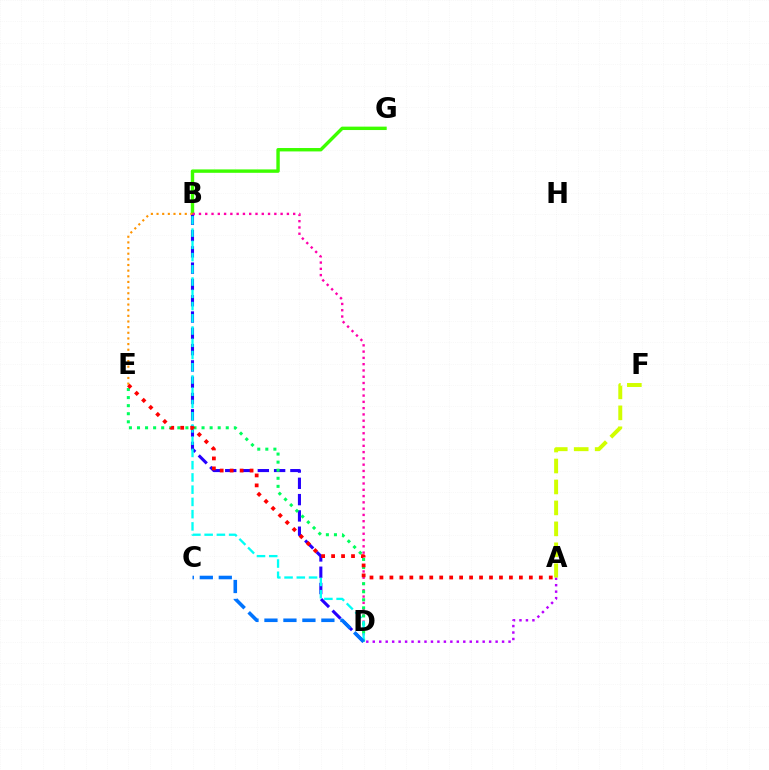{('B', 'G'): [{'color': '#3dff00', 'line_style': 'solid', 'thickness': 2.45}], ('B', 'D'): [{'color': '#2500ff', 'line_style': 'dashed', 'thickness': 2.21}, {'color': '#ff00ac', 'line_style': 'dotted', 'thickness': 1.71}, {'color': '#00fff6', 'line_style': 'dashed', 'thickness': 1.66}], ('A', 'D'): [{'color': '#b900ff', 'line_style': 'dotted', 'thickness': 1.76}], ('D', 'E'): [{'color': '#00ff5c', 'line_style': 'dotted', 'thickness': 2.19}], ('B', 'E'): [{'color': '#ff9400', 'line_style': 'dotted', 'thickness': 1.53}], ('A', 'F'): [{'color': '#d1ff00', 'line_style': 'dashed', 'thickness': 2.85}], ('A', 'E'): [{'color': '#ff0000', 'line_style': 'dotted', 'thickness': 2.71}], ('C', 'D'): [{'color': '#0074ff', 'line_style': 'dashed', 'thickness': 2.58}]}